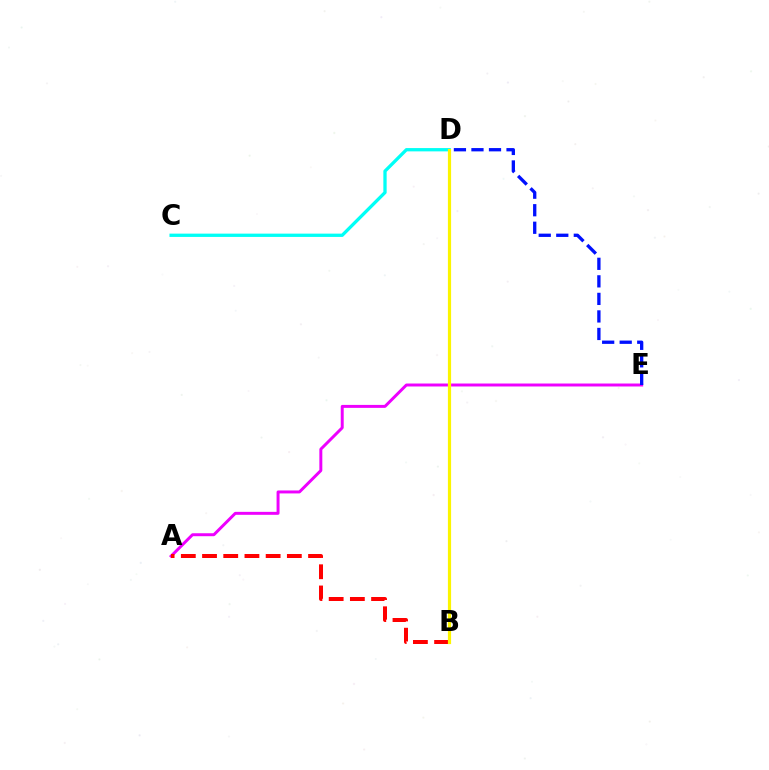{('C', 'D'): [{'color': '#00fff6', 'line_style': 'solid', 'thickness': 2.37}], ('A', 'E'): [{'color': '#ee00ff', 'line_style': 'solid', 'thickness': 2.13}], ('B', 'D'): [{'color': '#08ff00', 'line_style': 'solid', 'thickness': 1.9}, {'color': '#fcf500', 'line_style': 'solid', 'thickness': 2.3}], ('A', 'B'): [{'color': '#ff0000', 'line_style': 'dashed', 'thickness': 2.88}], ('D', 'E'): [{'color': '#0010ff', 'line_style': 'dashed', 'thickness': 2.38}]}